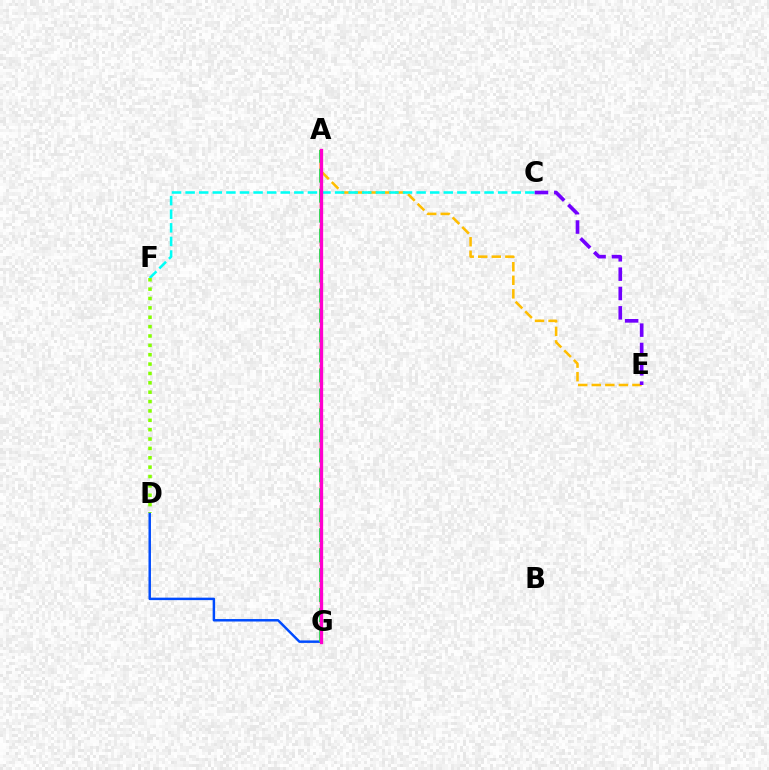{('A', 'G'): [{'color': '#ff0000', 'line_style': 'dashed', 'thickness': 1.73}, {'color': '#00ff39', 'line_style': 'dashed', 'thickness': 2.71}, {'color': '#ff00cf', 'line_style': 'solid', 'thickness': 2.37}], ('D', 'G'): [{'color': '#004bff', 'line_style': 'solid', 'thickness': 1.78}], ('A', 'E'): [{'color': '#ffbd00', 'line_style': 'dashed', 'thickness': 1.84}], ('C', 'F'): [{'color': '#00fff6', 'line_style': 'dashed', 'thickness': 1.85}], ('D', 'F'): [{'color': '#84ff00', 'line_style': 'dotted', 'thickness': 2.55}], ('C', 'E'): [{'color': '#7200ff', 'line_style': 'dashed', 'thickness': 2.63}]}